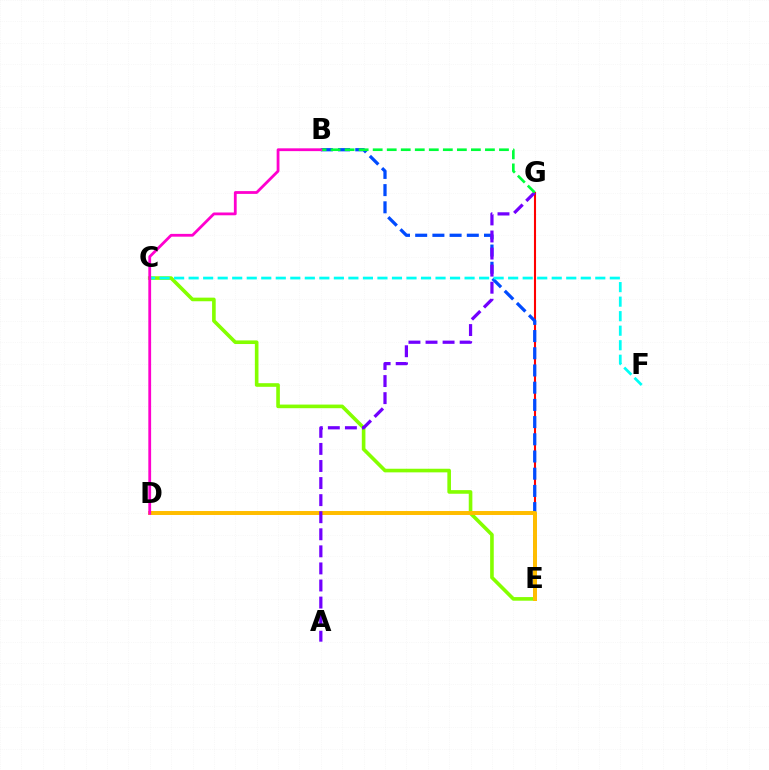{('E', 'G'): [{'color': '#ff0000', 'line_style': 'solid', 'thickness': 1.51}], ('B', 'E'): [{'color': '#004bff', 'line_style': 'dashed', 'thickness': 2.34}], ('C', 'E'): [{'color': '#84ff00', 'line_style': 'solid', 'thickness': 2.61}], ('D', 'E'): [{'color': '#ffbd00', 'line_style': 'solid', 'thickness': 2.86}], ('A', 'G'): [{'color': '#7200ff', 'line_style': 'dashed', 'thickness': 2.32}], ('B', 'G'): [{'color': '#00ff39', 'line_style': 'dashed', 'thickness': 1.91}], ('C', 'F'): [{'color': '#00fff6', 'line_style': 'dashed', 'thickness': 1.97}], ('B', 'D'): [{'color': '#ff00cf', 'line_style': 'solid', 'thickness': 2.01}]}